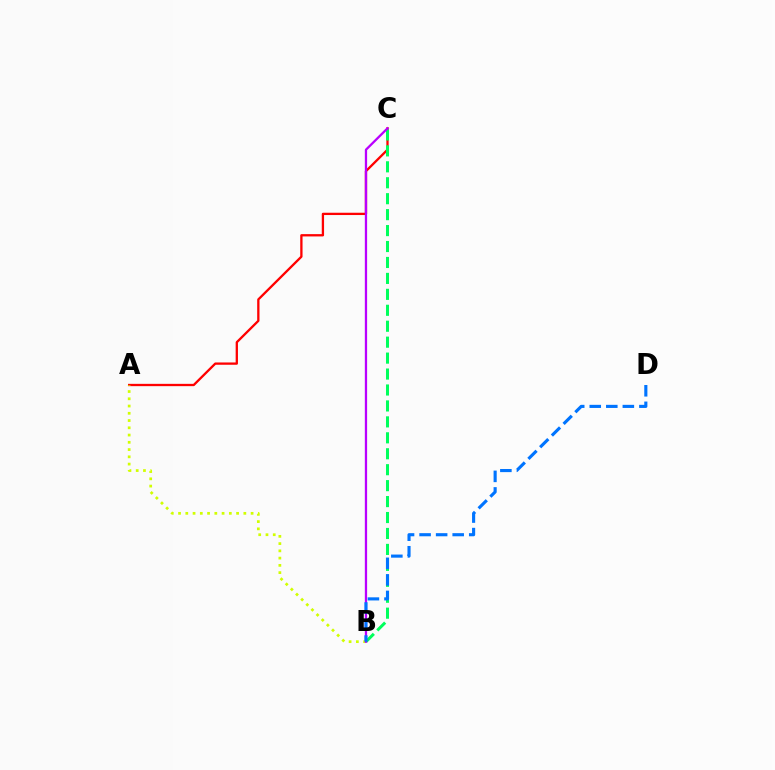{('A', 'C'): [{'color': '#ff0000', 'line_style': 'solid', 'thickness': 1.66}], ('A', 'B'): [{'color': '#d1ff00', 'line_style': 'dotted', 'thickness': 1.97}], ('B', 'C'): [{'color': '#00ff5c', 'line_style': 'dashed', 'thickness': 2.17}, {'color': '#b900ff', 'line_style': 'solid', 'thickness': 1.64}], ('B', 'D'): [{'color': '#0074ff', 'line_style': 'dashed', 'thickness': 2.25}]}